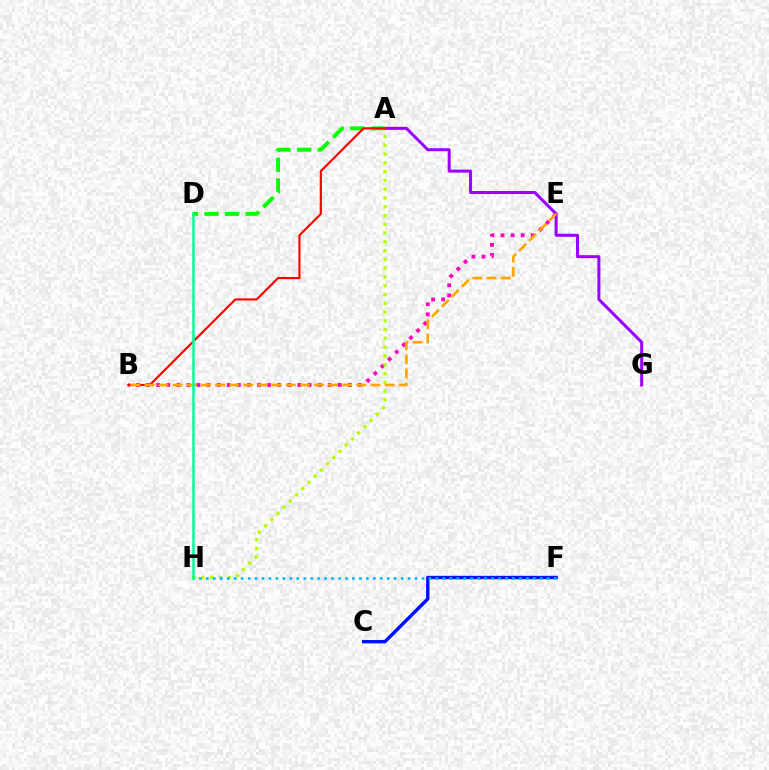{('C', 'F'): [{'color': '#0010ff', 'line_style': 'solid', 'thickness': 2.44}], ('B', 'E'): [{'color': '#ff00bd', 'line_style': 'dotted', 'thickness': 2.74}, {'color': '#ffa500', 'line_style': 'dashed', 'thickness': 1.92}], ('A', 'H'): [{'color': '#b3ff00', 'line_style': 'dotted', 'thickness': 2.38}], ('A', 'G'): [{'color': '#9b00ff', 'line_style': 'solid', 'thickness': 2.16}], ('A', 'D'): [{'color': '#08ff00', 'line_style': 'dashed', 'thickness': 2.8}], ('A', 'B'): [{'color': '#ff0000', 'line_style': 'solid', 'thickness': 1.55}], ('F', 'H'): [{'color': '#00b5ff', 'line_style': 'dotted', 'thickness': 1.89}], ('D', 'H'): [{'color': '#00ff9d', 'line_style': 'solid', 'thickness': 1.86}]}